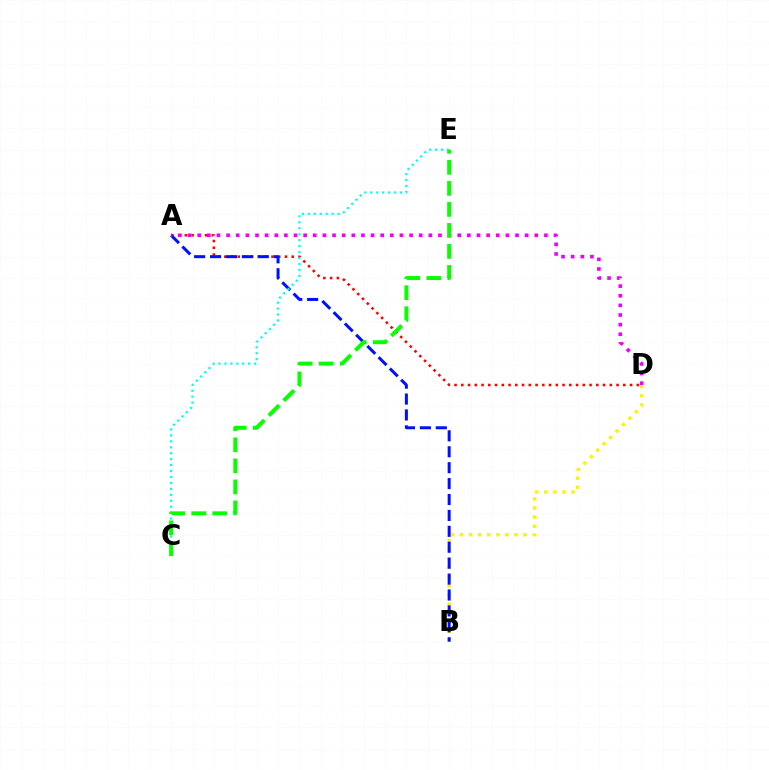{('B', 'D'): [{'color': '#fcf500', 'line_style': 'dotted', 'thickness': 2.47}], ('A', 'D'): [{'color': '#ff0000', 'line_style': 'dotted', 'thickness': 1.83}, {'color': '#ee00ff', 'line_style': 'dotted', 'thickness': 2.62}], ('A', 'B'): [{'color': '#0010ff', 'line_style': 'dashed', 'thickness': 2.16}], ('C', 'E'): [{'color': '#00fff6', 'line_style': 'dotted', 'thickness': 1.62}, {'color': '#08ff00', 'line_style': 'dashed', 'thickness': 2.85}]}